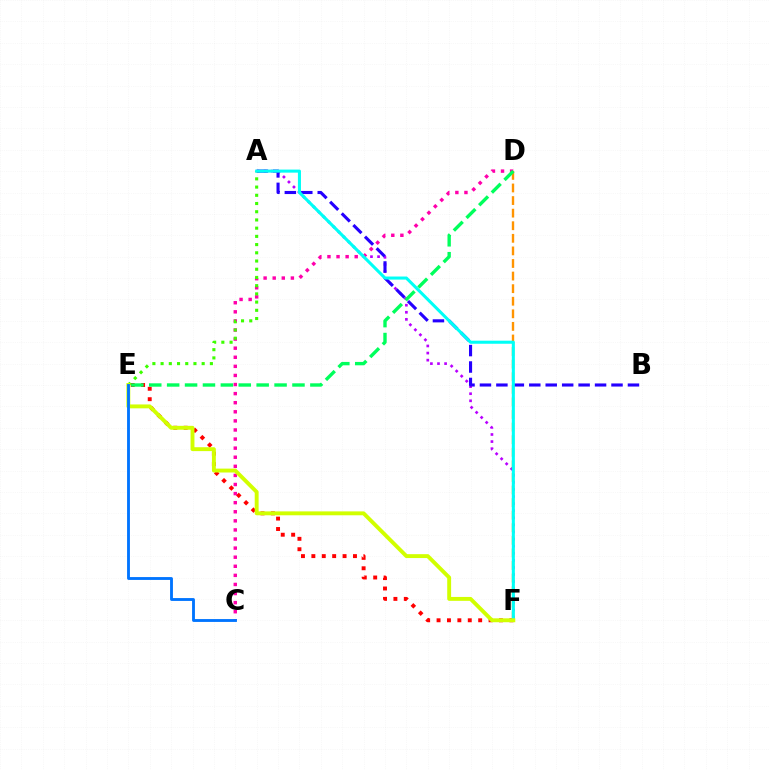{('A', 'F'): [{'color': '#b900ff', 'line_style': 'dotted', 'thickness': 1.93}, {'color': '#00fff6', 'line_style': 'solid', 'thickness': 2.2}], ('A', 'B'): [{'color': '#2500ff', 'line_style': 'dashed', 'thickness': 2.23}], ('E', 'F'): [{'color': '#ff0000', 'line_style': 'dotted', 'thickness': 2.83}, {'color': '#d1ff00', 'line_style': 'solid', 'thickness': 2.81}], ('C', 'D'): [{'color': '#ff00ac', 'line_style': 'dotted', 'thickness': 2.47}], ('D', 'F'): [{'color': '#ff9400', 'line_style': 'dashed', 'thickness': 1.71}], ('D', 'E'): [{'color': '#00ff5c', 'line_style': 'dashed', 'thickness': 2.43}], ('A', 'E'): [{'color': '#3dff00', 'line_style': 'dotted', 'thickness': 2.23}], ('C', 'E'): [{'color': '#0074ff', 'line_style': 'solid', 'thickness': 2.05}]}